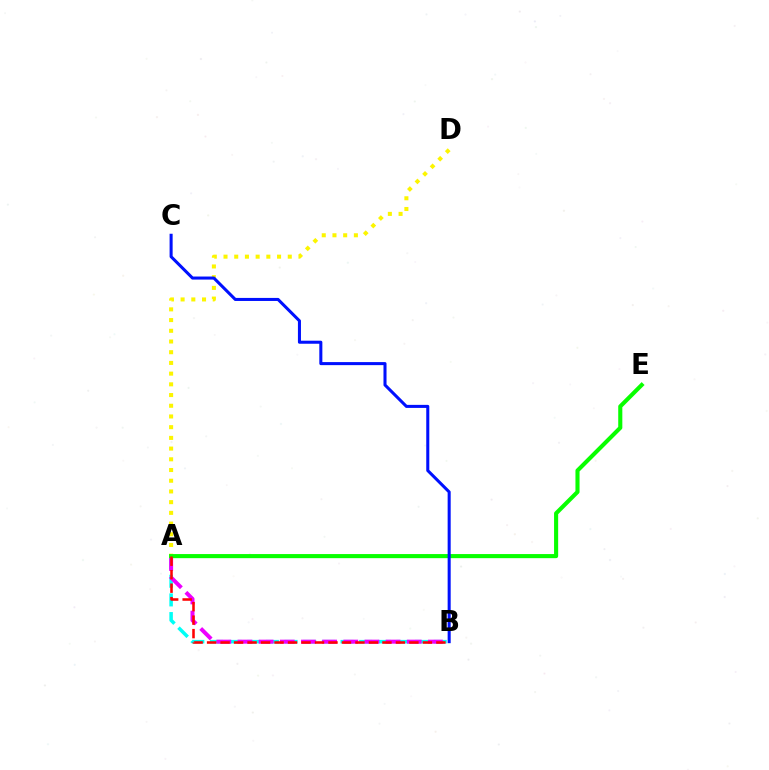{('A', 'B'): [{'color': '#00fff6', 'line_style': 'dashed', 'thickness': 2.53}, {'color': '#ee00ff', 'line_style': 'dashed', 'thickness': 2.87}, {'color': '#ff0000', 'line_style': 'dashed', 'thickness': 1.83}], ('A', 'D'): [{'color': '#fcf500', 'line_style': 'dotted', 'thickness': 2.91}], ('A', 'E'): [{'color': '#08ff00', 'line_style': 'solid', 'thickness': 2.95}], ('B', 'C'): [{'color': '#0010ff', 'line_style': 'solid', 'thickness': 2.19}]}